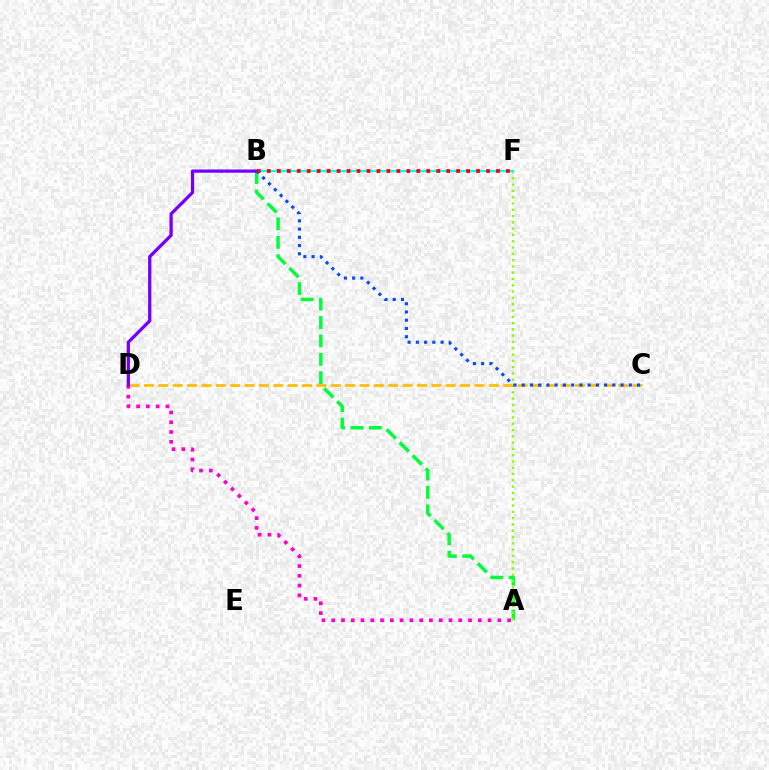{('A', 'B'): [{'color': '#00ff39', 'line_style': 'dashed', 'thickness': 2.5}], ('A', 'F'): [{'color': '#84ff00', 'line_style': 'dotted', 'thickness': 1.71}], ('A', 'D'): [{'color': '#ff00cf', 'line_style': 'dotted', 'thickness': 2.66}], ('B', 'F'): [{'color': '#00fff6', 'line_style': 'solid', 'thickness': 1.53}, {'color': '#ff0000', 'line_style': 'dotted', 'thickness': 2.71}], ('C', 'D'): [{'color': '#ffbd00', 'line_style': 'dashed', 'thickness': 1.95}], ('B', 'D'): [{'color': '#7200ff', 'line_style': 'solid', 'thickness': 2.34}], ('B', 'C'): [{'color': '#004bff', 'line_style': 'dotted', 'thickness': 2.24}]}